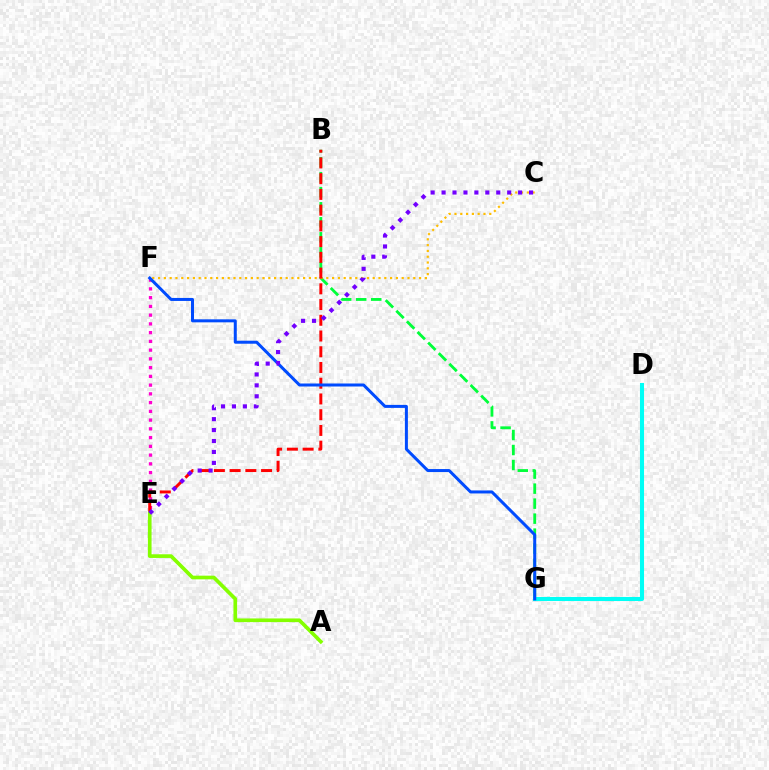{('B', 'G'): [{'color': '#00ff39', 'line_style': 'dashed', 'thickness': 2.04}], ('D', 'G'): [{'color': '#00fff6', 'line_style': 'solid', 'thickness': 2.93}], ('E', 'F'): [{'color': '#ff00cf', 'line_style': 'dotted', 'thickness': 2.38}], ('C', 'F'): [{'color': '#ffbd00', 'line_style': 'dotted', 'thickness': 1.58}], ('B', 'E'): [{'color': '#ff0000', 'line_style': 'dashed', 'thickness': 2.14}], ('F', 'G'): [{'color': '#004bff', 'line_style': 'solid', 'thickness': 2.17}], ('A', 'E'): [{'color': '#84ff00', 'line_style': 'solid', 'thickness': 2.64}], ('C', 'E'): [{'color': '#7200ff', 'line_style': 'dotted', 'thickness': 2.97}]}